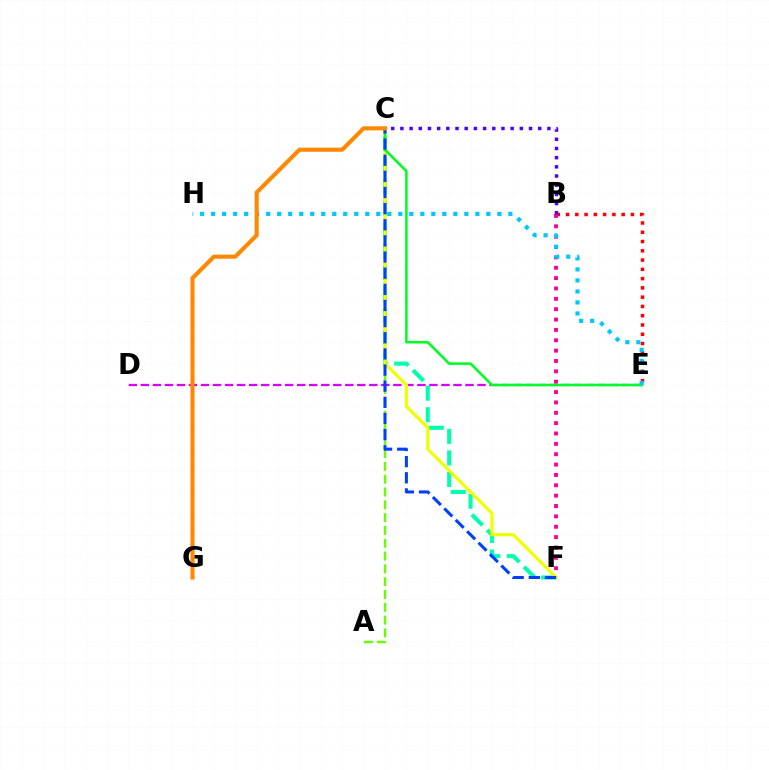{('B', 'E'): [{'color': '#ff0000', 'line_style': 'dotted', 'thickness': 2.52}], ('A', 'C'): [{'color': '#66ff00', 'line_style': 'dashed', 'thickness': 1.74}], ('B', 'F'): [{'color': '#ff00a0', 'line_style': 'dotted', 'thickness': 2.81}], ('C', 'F'): [{'color': '#00ffaf', 'line_style': 'dashed', 'thickness': 2.93}, {'color': '#eeff00', 'line_style': 'solid', 'thickness': 2.26}, {'color': '#003fff', 'line_style': 'dashed', 'thickness': 2.19}], ('D', 'E'): [{'color': '#d600ff', 'line_style': 'dashed', 'thickness': 1.63}], ('C', 'E'): [{'color': '#00ff27', 'line_style': 'solid', 'thickness': 1.86}], ('E', 'H'): [{'color': '#00c7ff', 'line_style': 'dotted', 'thickness': 2.99}], ('B', 'C'): [{'color': '#4f00ff', 'line_style': 'dotted', 'thickness': 2.5}], ('C', 'G'): [{'color': '#ff8800', 'line_style': 'solid', 'thickness': 2.95}]}